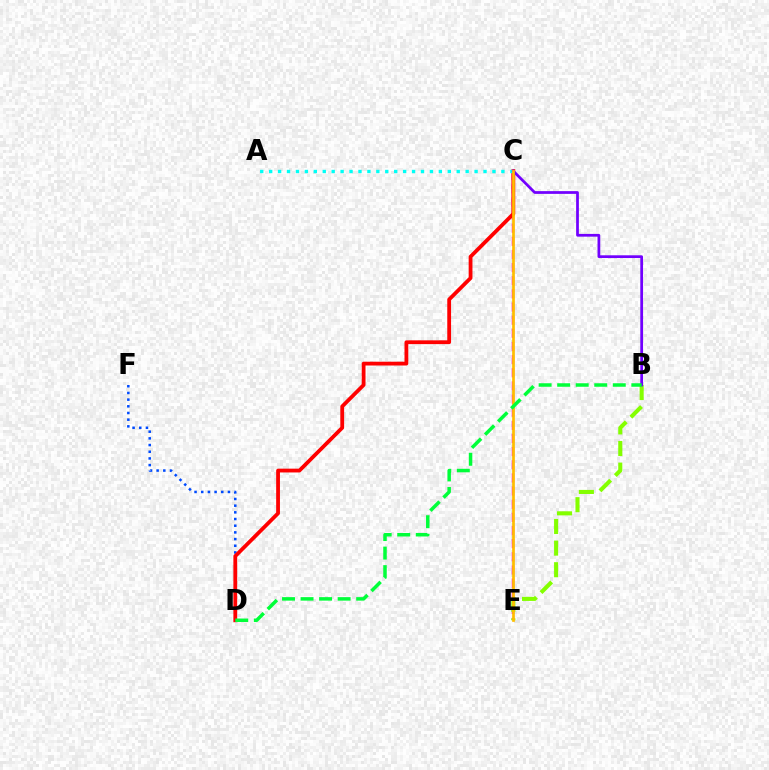{('D', 'F'): [{'color': '#004bff', 'line_style': 'dotted', 'thickness': 1.82}], ('C', 'E'): [{'color': '#ff00cf', 'line_style': 'dashed', 'thickness': 1.79}, {'color': '#ffbd00', 'line_style': 'solid', 'thickness': 1.94}], ('C', 'D'): [{'color': '#ff0000', 'line_style': 'solid', 'thickness': 2.73}], ('A', 'C'): [{'color': '#00fff6', 'line_style': 'dotted', 'thickness': 2.43}], ('B', 'E'): [{'color': '#84ff00', 'line_style': 'dashed', 'thickness': 2.94}], ('B', 'C'): [{'color': '#7200ff', 'line_style': 'solid', 'thickness': 1.98}], ('B', 'D'): [{'color': '#00ff39', 'line_style': 'dashed', 'thickness': 2.52}]}